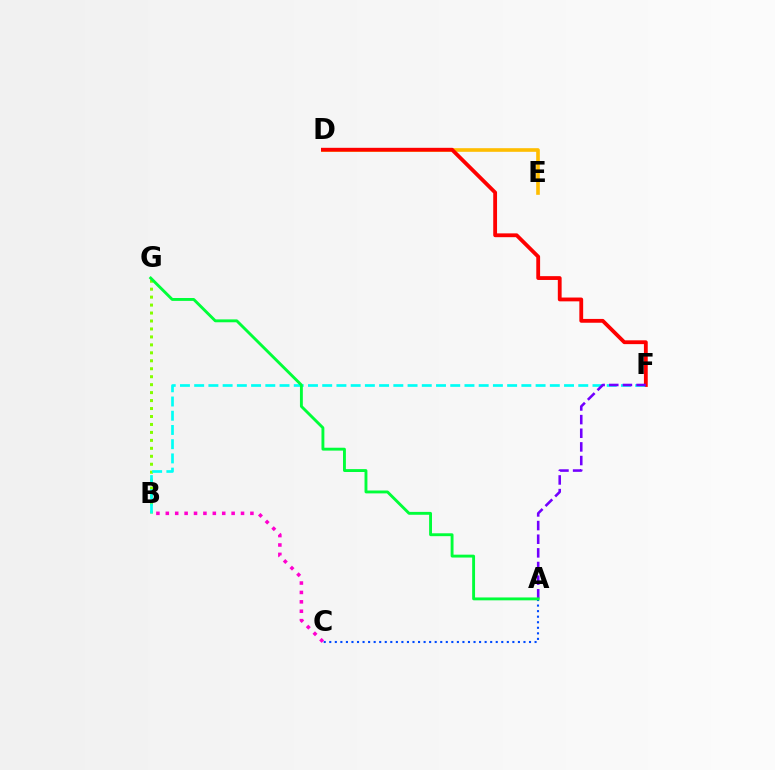{('B', 'G'): [{'color': '#84ff00', 'line_style': 'dotted', 'thickness': 2.16}], ('A', 'C'): [{'color': '#004bff', 'line_style': 'dotted', 'thickness': 1.51}], ('D', 'E'): [{'color': '#ffbd00', 'line_style': 'solid', 'thickness': 2.61}], ('D', 'F'): [{'color': '#ff0000', 'line_style': 'solid', 'thickness': 2.75}], ('B', 'F'): [{'color': '#00fff6', 'line_style': 'dashed', 'thickness': 1.93}], ('A', 'F'): [{'color': '#7200ff', 'line_style': 'dashed', 'thickness': 1.85}], ('B', 'C'): [{'color': '#ff00cf', 'line_style': 'dotted', 'thickness': 2.55}], ('A', 'G'): [{'color': '#00ff39', 'line_style': 'solid', 'thickness': 2.08}]}